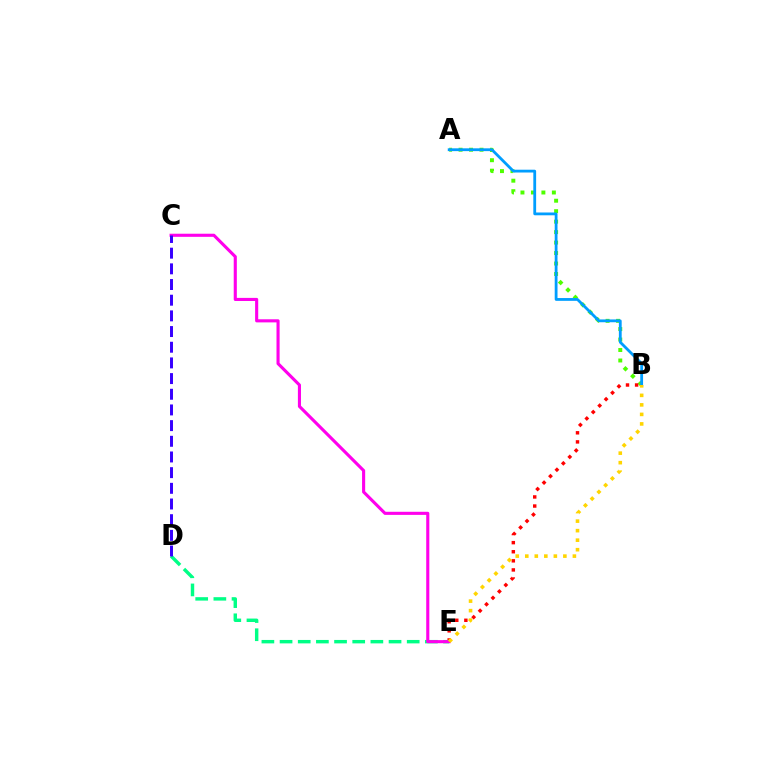{('A', 'B'): [{'color': '#4fff00', 'line_style': 'dotted', 'thickness': 2.84}, {'color': '#009eff', 'line_style': 'solid', 'thickness': 2.02}], ('B', 'E'): [{'color': '#ff0000', 'line_style': 'dotted', 'thickness': 2.47}, {'color': '#ffd500', 'line_style': 'dotted', 'thickness': 2.59}], ('D', 'E'): [{'color': '#00ff86', 'line_style': 'dashed', 'thickness': 2.47}], ('C', 'E'): [{'color': '#ff00ed', 'line_style': 'solid', 'thickness': 2.24}], ('C', 'D'): [{'color': '#3700ff', 'line_style': 'dashed', 'thickness': 2.13}]}